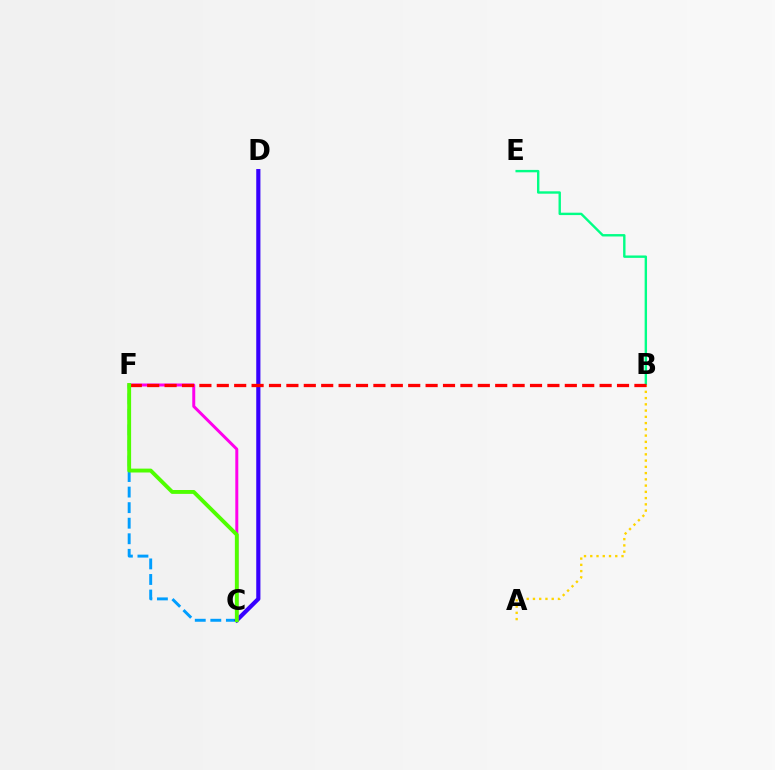{('C', 'F'): [{'color': '#009eff', 'line_style': 'dashed', 'thickness': 2.11}, {'color': '#ff00ed', 'line_style': 'solid', 'thickness': 2.14}, {'color': '#4fff00', 'line_style': 'solid', 'thickness': 2.79}], ('C', 'D'): [{'color': '#3700ff', 'line_style': 'solid', 'thickness': 3.0}], ('B', 'E'): [{'color': '#00ff86', 'line_style': 'solid', 'thickness': 1.72}], ('A', 'B'): [{'color': '#ffd500', 'line_style': 'dotted', 'thickness': 1.7}], ('B', 'F'): [{'color': '#ff0000', 'line_style': 'dashed', 'thickness': 2.36}]}